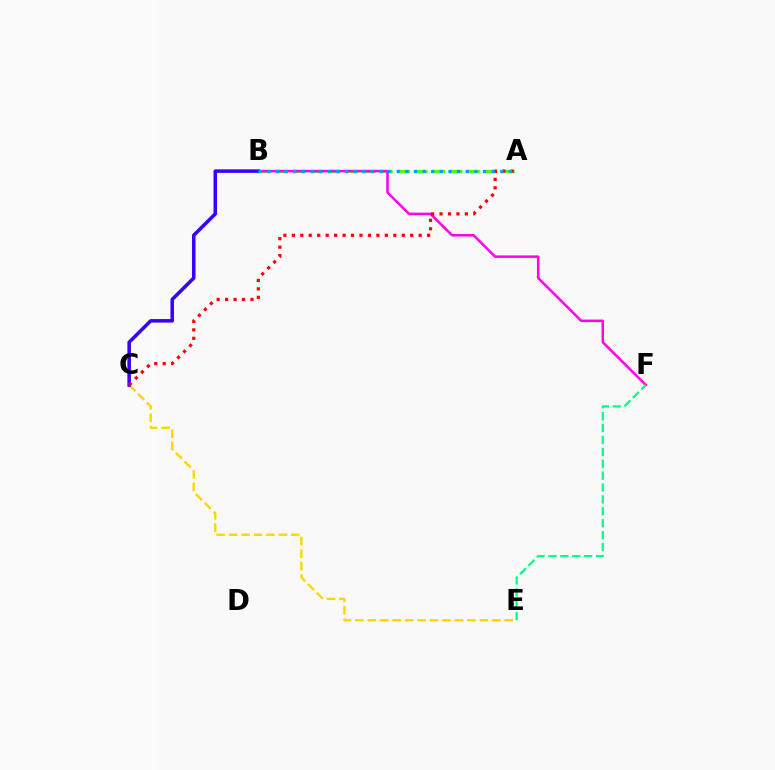{('C', 'E'): [{'color': '#ffd500', 'line_style': 'dashed', 'thickness': 1.69}], ('A', 'B'): [{'color': '#4fff00', 'line_style': 'dashed', 'thickness': 2.37}, {'color': '#009eff', 'line_style': 'dotted', 'thickness': 2.35}], ('B', 'F'): [{'color': '#ff00ed', 'line_style': 'solid', 'thickness': 1.82}], ('B', 'C'): [{'color': '#3700ff', 'line_style': 'solid', 'thickness': 2.55}], ('A', 'C'): [{'color': '#ff0000', 'line_style': 'dotted', 'thickness': 2.3}], ('E', 'F'): [{'color': '#00ff86', 'line_style': 'dashed', 'thickness': 1.62}]}